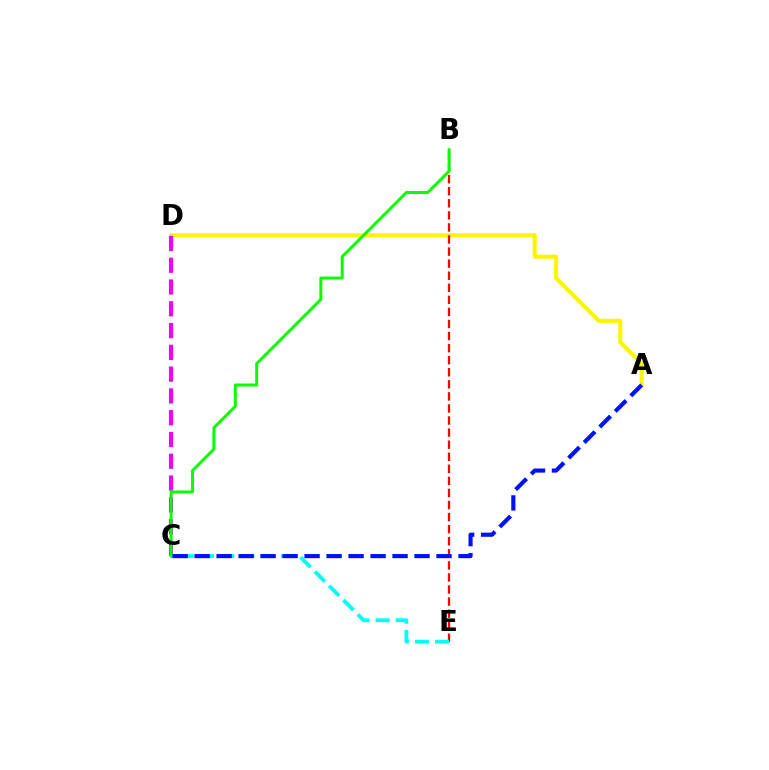{('A', 'D'): [{'color': '#fcf500', 'line_style': 'solid', 'thickness': 2.93}], ('C', 'D'): [{'color': '#ee00ff', 'line_style': 'dashed', 'thickness': 2.96}], ('B', 'E'): [{'color': '#ff0000', 'line_style': 'dashed', 'thickness': 1.64}], ('C', 'E'): [{'color': '#00fff6', 'line_style': 'dashed', 'thickness': 2.75}], ('B', 'C'): [{'color': '#08ff00', 'line_style': 'solid', 'thickness': 2.13}], ('A', 'C'): [{'color': '#0010ff', 'line_style': 'dashed', 'thickness': 2.99}]}